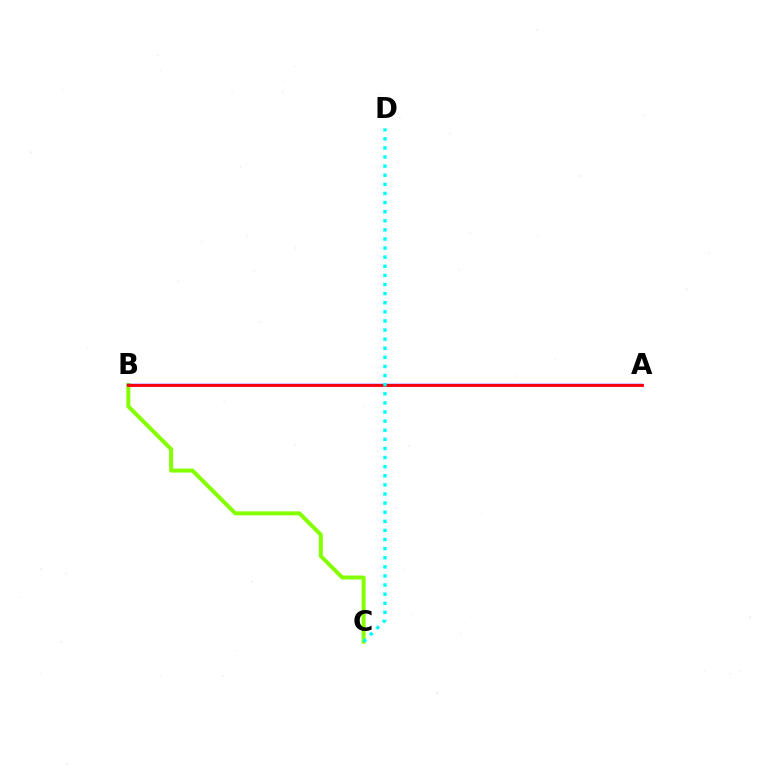{('B', 'C'): [{'color': '#84ff00', 'line_style': 'solid', 'thickness': 2.87}], ('A', 'B'): [{'color': '#7200ff', 'line_style': 'solid', 'thickness': 1.79}, {'color': '#ff0000', 'line_style': 'solid', 'thickness': 2.03}], ('C', 'D'): [{'color': '#00fff6', 'line_style': 'dotted', 'thickness': 2.47}]}